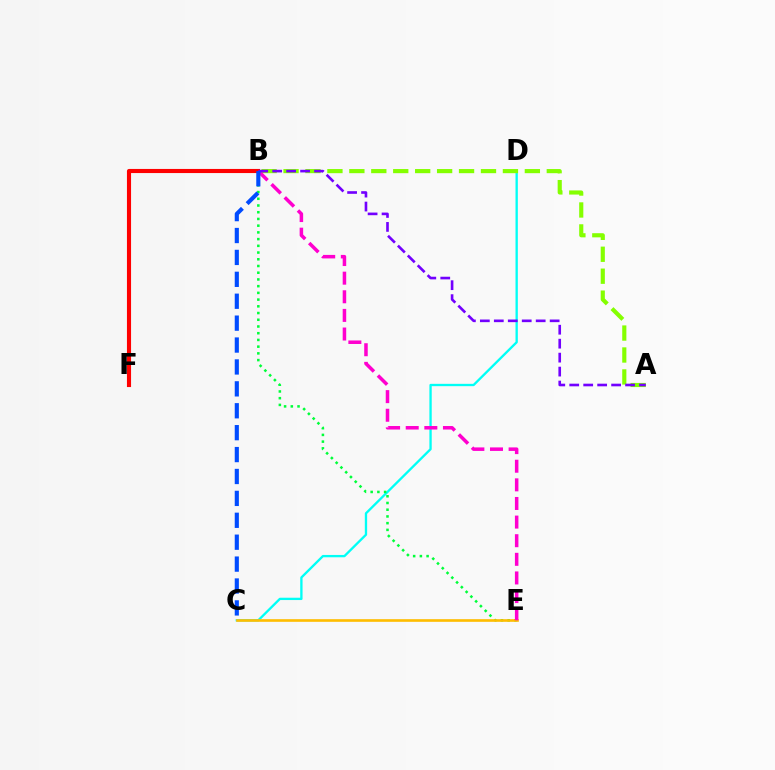{('C', 'D'): [{'color': '#00fff6', 'line_style': 'solid', 'thickness': 1.67}], ('B', 'E'): [{'color': '#00ff39', 'line_style': 'dotted', 'thickness': 1.83}, {'color': '#ff00cf', 'line_style': 'dashed', 'thickness': 2.53}], ('C', 'E'): [{'color': '#ffbd00', 'line_style': 'solid', 'thickness': 1.9}], ('B', 'F'): [{'color': '#ff0000', 'line_style': 'solid', 'thickness': 2.96}], ('A', 'B'): [{'color': '#84ff00', 'line_style': 'dashed', 'thickness': 2.98}, {'color': '#7200ff', 'line_style': 'dashed', 'thickness': 1.9}], ('B', 'C'): [{'color': '#004bff', 'line_style': 'dashed', 'thickness': 2.98}]}